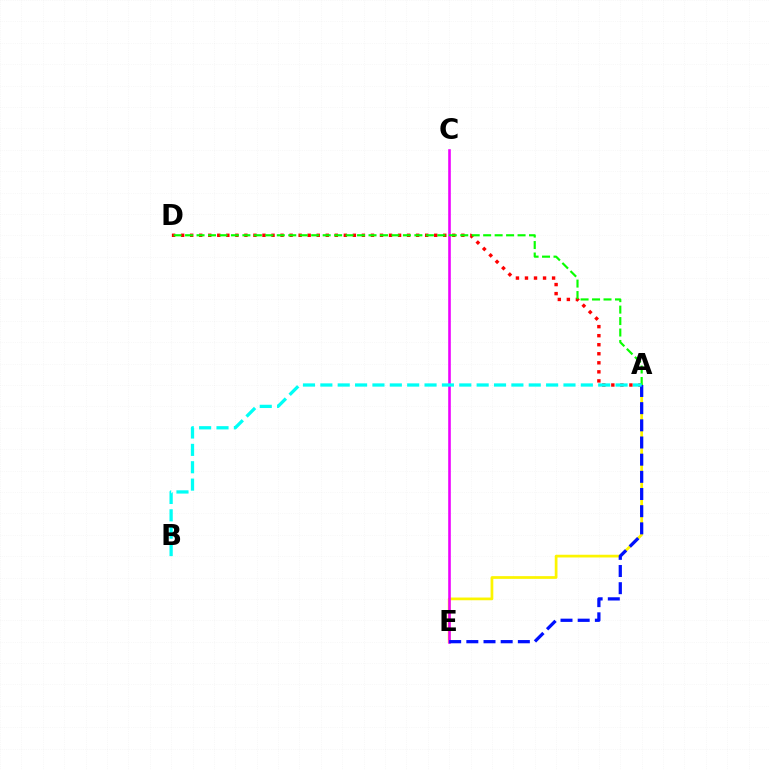{('A', 'E'): [{'color': '#fcf500', 'line_style': 'solid', 'thickness': 1.96}, {'color': '#0010ff', 'line_style': 'dashed', 'thickness': 2.33}], ('C', 'E'): [{'color': '#ee00ff', 'line_style': 'solid', 'thickness': 1.87}], ('A', 'D'): [{'color': '#ff0000', 'line_style': 'dotted', 'thickness': 2.46}, {'color': '#08ff00', 'line_style': 'dashed', 'thickness': 1.56}], ('A', 'B'): [{'color': '#00fff6', 'line_style': 'dashed', 'thickness': 2.36}]}